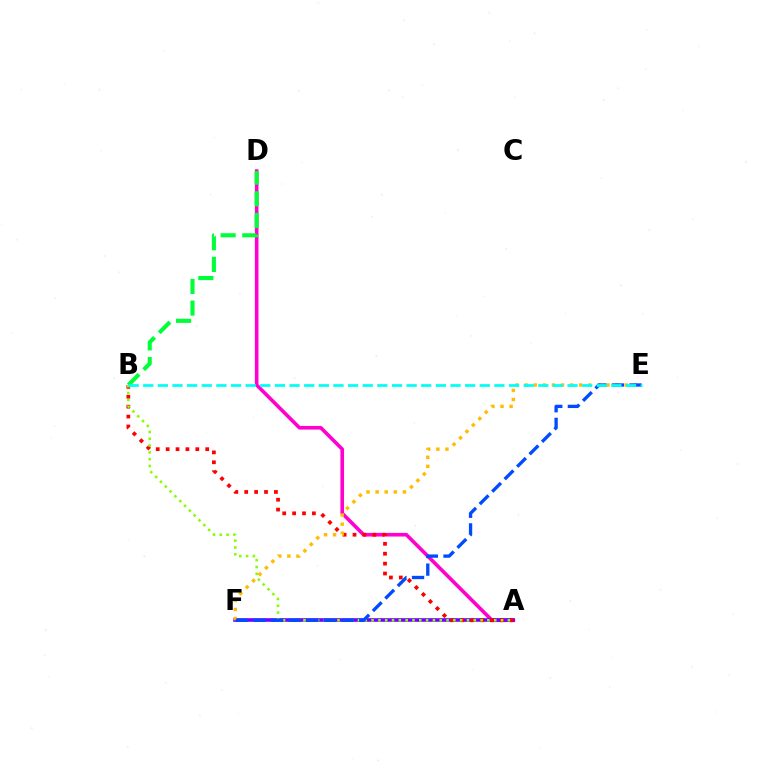{('A', 'D'): [{'color': '#ff00cf', 'line_style': 'solid', 'thickness': 2.6}], ('A', 'F'): [{'color': '#7200ff', 'line_style': 'solid', 'thickness': 2.59}], ('A', 'B'): [{'color': '#ff0000', 'line_style': 'dotted', 'thickness': 2.69}, {'color': '#84ff00', 'line_style': 'dotted', 'thickness': 1.85}], ('B', 'D'): [{'color': '#00ff39', 'line_style': 'dashed', 'thickness': 2.95}], ('E', 'F'): [{'color': '#ffbd00', 'line_style': 'dotted', 'thickness': 2.47}, {'color': '#004bff', 'line_style': 'dashed', 'thickness': 2.39}], ('B', 'E'): [{'color': '#00fff6', 'line_style': 'dashed', 'thickness': 1.99}]}